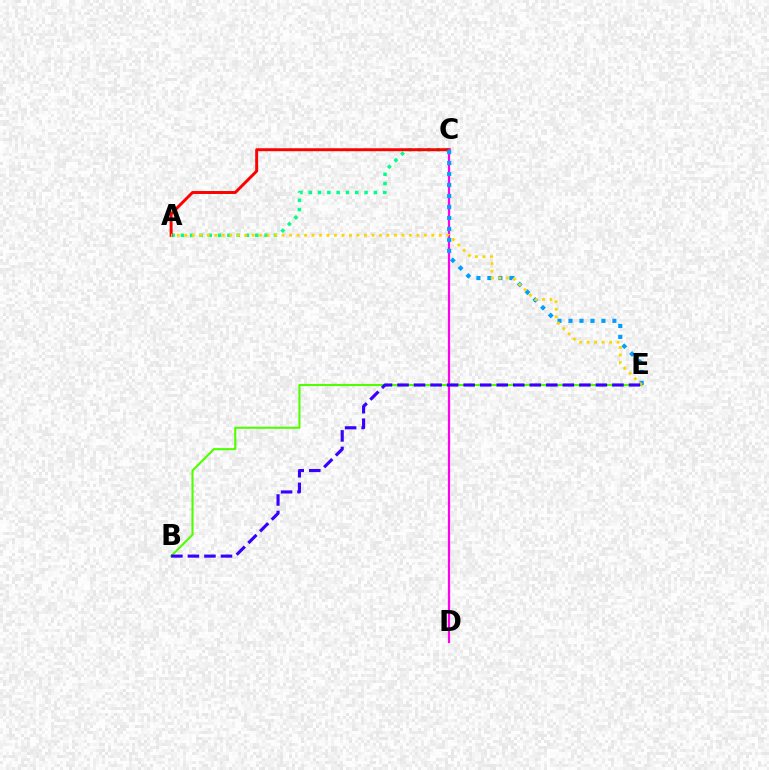{('B', 'E'): [{'color': '#4fff00', 'line_style': 'solid', 'thickness': 1.51}, {'color': '#3700ff', 'line_style': 'dashed', 'thickness': 2.25}], ('A', 'C'): [{'color': '#00ff86', 'line_style': 'dotted', 'thickness': 2.53}, {'color': '#ff0000', 'line_style': 'solid', 'thickness': 2.13}], ('C', 'D'): [{'color': '#ff00ed', 'line_style': 'solid', 'thickness': 1.6}], ('C', 'E'): [{'color': '#009eff', 'line_style': 'dotted', 'thickness': 2.98}], ('A', 'E'): [{'color': '#ffd500', 'line_style': 'dotted', 'thickness': 2.03}]}